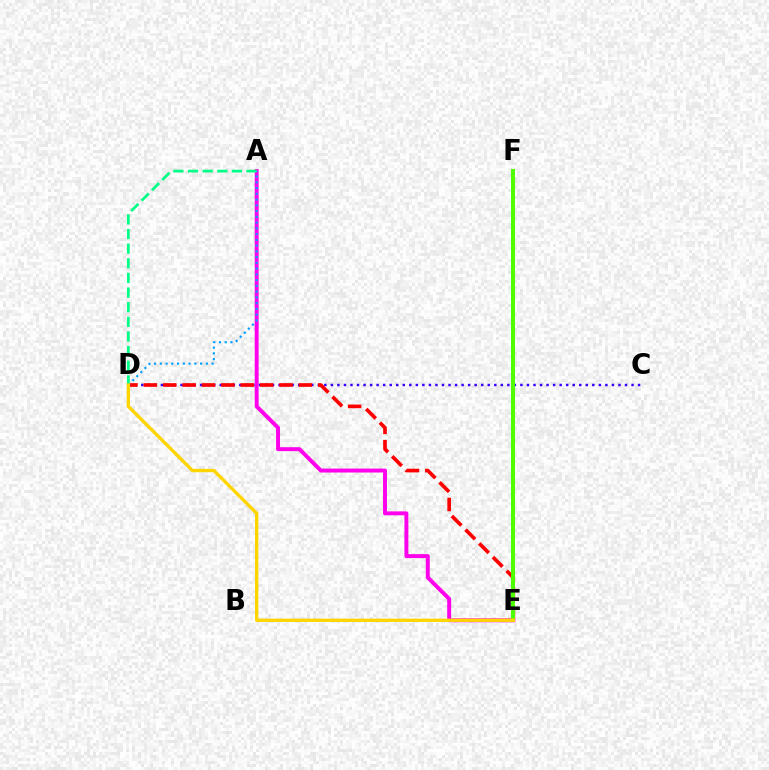{('C', 'D'): [{'color': '#3700ff', 'line_style': 'dotted', 'thickness': 1.78}], ('A', 'E'): [{'color': '#ff00ed', 'line_style': 'solid', 'thickness': 2.84}], ('D', 'E'): [{'color': '#ff0000', 'line_style': 'dashed', 'thickness': 2.63}, {'color': '#ffd500', 'line_style': 'solid', 'thickness': 2.39}], ('E', 'F'): [{'color': '#4fff00', 'line_style': 'solid', 'thickness': 2.91}], ('A', 'D'): [{'color': '#009eff', 'line_style': 'dotted', 'thickness': 1.56}, {'color': '#00ff86', 'line_style': 'dashed', 'thickness': 1.99}]}